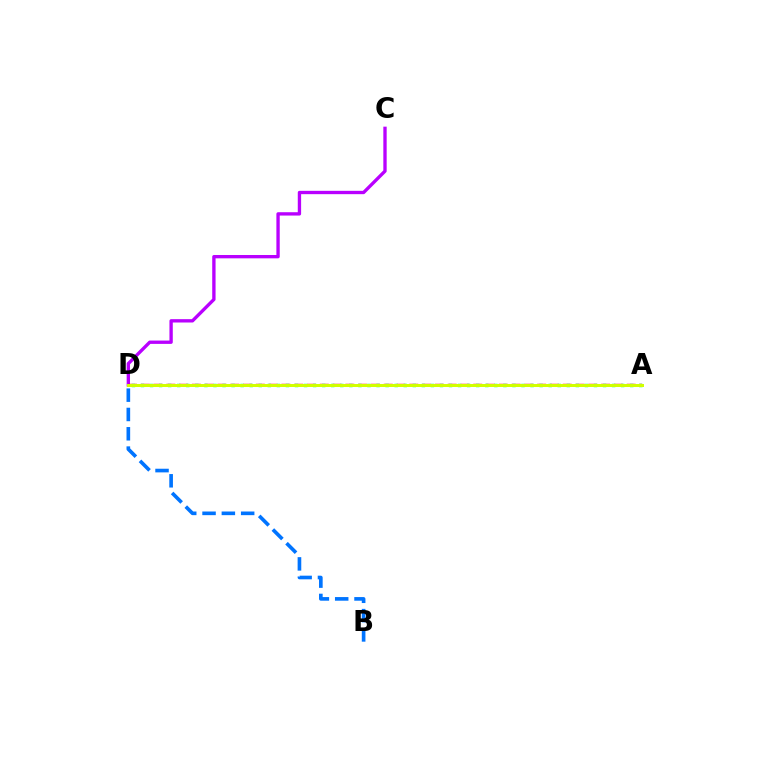{('B', 'D'): [{'color': '#0074ff', 'line_style': 'dashed', 'thickness': 2.62}], ('C', 'D'): [{'color': '#b900ff', 'line_style': 'solid', 'thickness': 2.4}], ('A', 'D'): [{'color': '#ff0000', 'line_style': 'dashed', 'thickness': 1.74}, {'color': '#00ff5c', 'line_style': 'dotted', 'thickness': 2.46}, {'color': '#d1ff00', 'line_style': 'solid', 'thickness': 2.15}]}